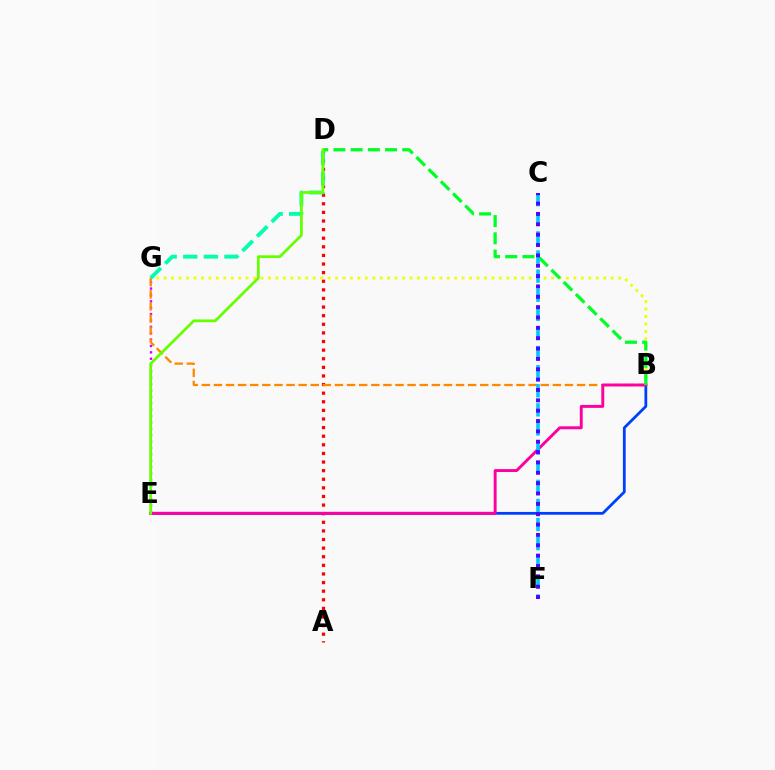{('A', 'D'): [{'color': '#ff0000', 'line_style': 'dotted', 'thickness': 2.34}], ('B', 'E'): [{'color': '#003fff', 'line_style': 'solid', 'thickness': 2.0}, {'color': '#ff00a0', 'line_style': 'solid', 'thickness': 2.11}], ('E', 'G'): [{'color': '#d600ff', 'line_style': 'dotted', 'thickness': 1.73}], ('B', 'G'): [{'color': '#eeff00', 'line_style': 'dotted', 'thickness': 2.02}, {'color': '#ff8800', 'line_style': 'dashed', 'thickness': 1.64}], ('D', 'G'): [{'color': '#00ffaf', 'line_style': 'dashed', 'thickness': 2.8}], ('B', 'D'): [{'color': '#00ff27', 'line_style': 'dashed', 'thickness': 2.34}], ('D', 'E'): [{'color': '#66ff00', 'line_style': 'solid', 'thickness': 1.98}], ('C', 'F'): [{'color': '#00c7ff', 'line_style': 'dashed', 'thickness': 2.6}, {'color': '#4f00ff', 'line_style': 'dotted', 'thickness': 2.81}]}